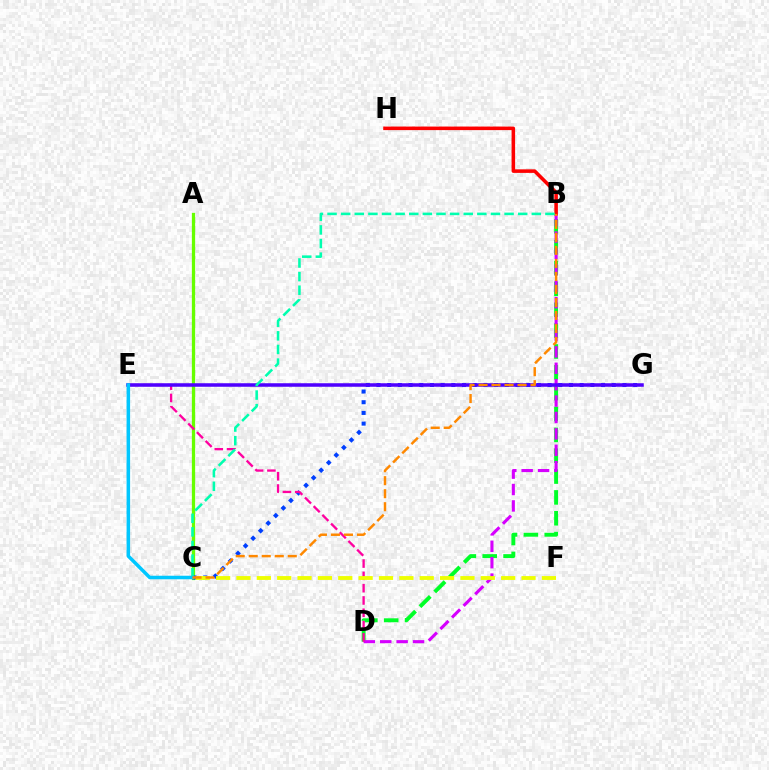{('A', 'C'): [{'color': '#66ff00', 'line_style': 'solid', 'thickness': 2.35}], ('B', 'H'): [{'color': '#ff0000', 'line_style': 'solid', 'thickness': 2.56}], ('B', 'D'): [{'color': '#00ff27', 'line_style': 'dashed', 'thickness': 2.83}, {'color': '#d600ff', 'line_style': 'dashed', 'thickness': 2.23}], ('C', 'G'): [{'color': '#003fff', 'line_style': 'dotted', 'thickness': 2.91}], ('D', 'E'): [{'color': '#ff00a0', 'line_style': 'dashed', 'thickness': 1.67}], ('E', 'G'): [{'color': '#4f00ff', 'line_style': 'solid', 'thickness': 2.54}], ('B', 'C'): [{'color': '#00ffaf', 'line_style': 'dashed', 'thickness': 1.85}, {'color': '#ff8800', 'line_style': 'dashed', 'thickness': 1.77}], ('C', 'E'): [{'color': '#00c7ff', 'line_style': 'solid', 'thickness': 2.54}], ('C', 'F'): [{'color': '#eeff00', 'line_style': 'dashed', 'thickness': 2.77}]}